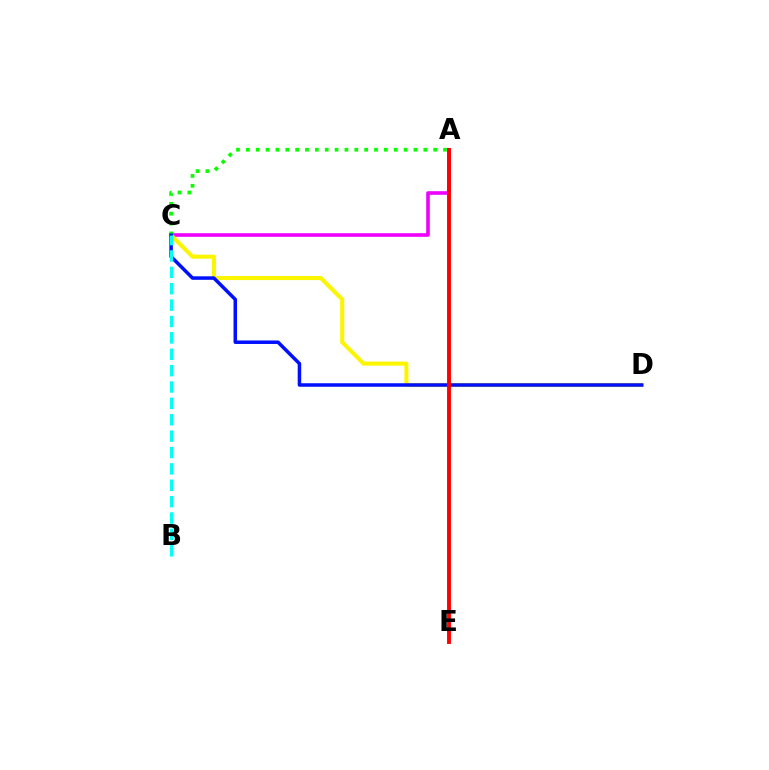{('A', 'C'): [{'color': '#ee00ff', 'line_style': 'solid', 'thickness': 2.59}, {'color': '#08ff00', 'line_style': 'dotted', 'thickness': 2.68}], ('C', 'D'): [{'color': '#fcf500', 'line_style': 'solid', 'thickness': 2.92}, {'color': '#0010ff', 'line_style': 'solid', 'thickness': 2.53}], ('B', 'C'): [{'color': '#00fff6', 'line_style': 'dashed', 'thickness': 2.22}], ('A', 'E'): [{'color': '#ff0000', 'line_style': 'solid', 'thickness': 2.79}]}